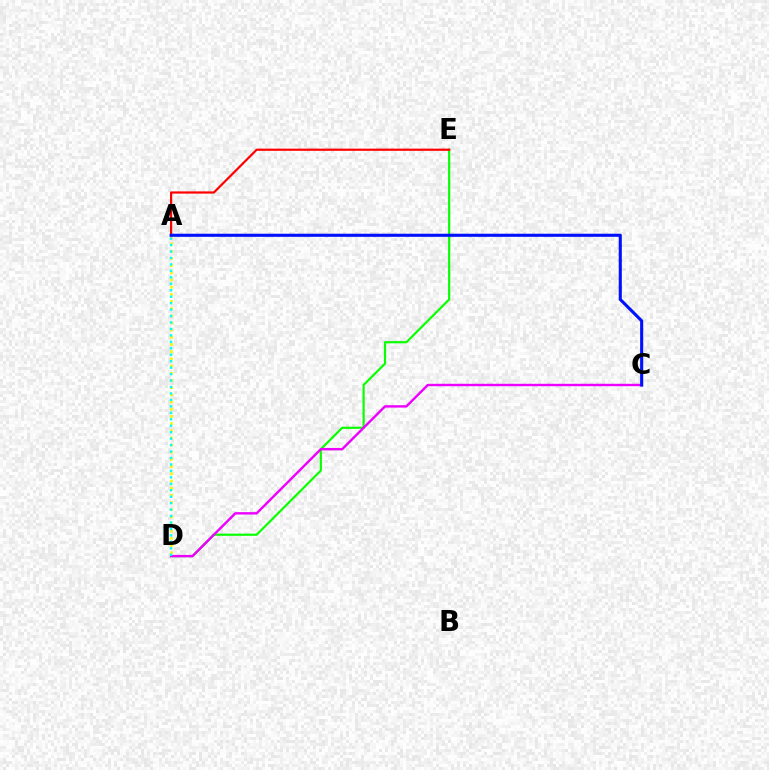{('A', 'D'): [{'color': '#fcf500', 'line_style': 'dotted', 'thickness': 1.95}, {'color': '#00fff6', 'line_style': 'dotted', 'thickness': 1.75}], ('D', 'E'): [{'color': '#08ff00', 'line_style': 'solid', 'thickness': 1.57}], ('A', 'E'): [{'color': '#ff0000', 'line_style': 'solid', 'thickness': 1.59}], ('C', 'D'): [{'color': '#ee00ff', 'line_style': 'solid', 'thickness': 1.73}], ('A', 'C'): [{'color': '#0010ff', 'line_style': 'solid', 'thickness': 2.23}]}